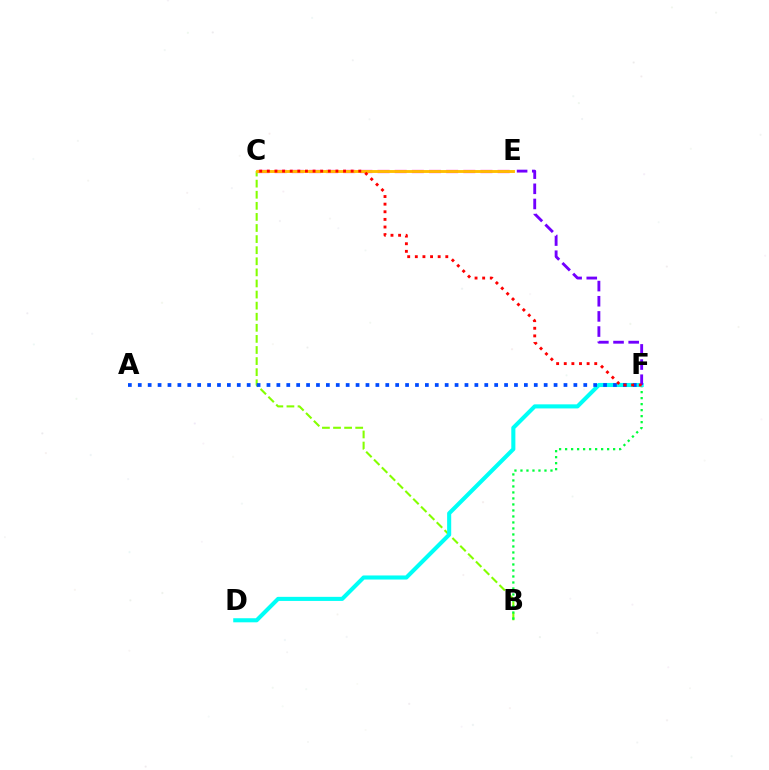{('B', 'C'): [{'color': '#84ff00', 'line_style': 'dashed', 'thickness': 1.51}], ('C', 'E'): [{'color': '#ff00cf', 'line_style': 'dashed', 'thickness': 2.33}, {'color': '#ffbd00', 'line_style': 'solid', 'thickness': 2.07}], ('B', 'F'): [{'color': '#00ff39', 'line_style': 'dotted', 'thickness': 1.63}], ('D', 'F'): [{'color': '#00fff6', 'line_style': 'solid', 'thickness': 2.94}], ('E', 'F'): [{'color': '#7200ff', 'line_style': 'dashed', 'thickness': 2.06}], ('A', 'F'): [{'color': '#004bff', 'line_style': 'dotted', 'thickness': 2.69}], ('C', 'F'): [{'color': '#ff0000', 'line_style': 'dotted', 'thickness': 2.07}]}